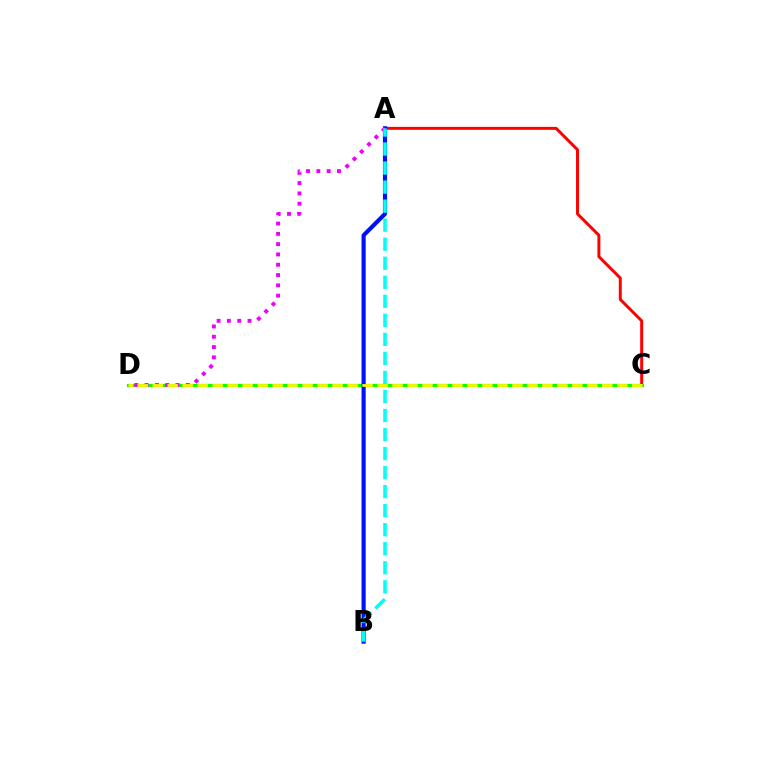{('A', 'C'): [{'color': '#ff0000', 'line_style': 'solid', 'thickness': 2.13}], ('C', 'D'): [{'color': '#08ff00', 'line_style': 'solid', 'thickness': 2.31}, {'color': '#fcf500', 'line_style': 'dashed', 'thickness': 2.04}], ('A', 'B'): [{'color': '#0010ff', 'line_style': 'solid', 'thickness': 2.98}, {'color': '#00fff6', 'line_style': 'dashed', 'thickness': 2.59}], ('A', 'D'): [{'color': '#ee00ff', 'line_style': 'dotted', 'thickness': 2.8}]}